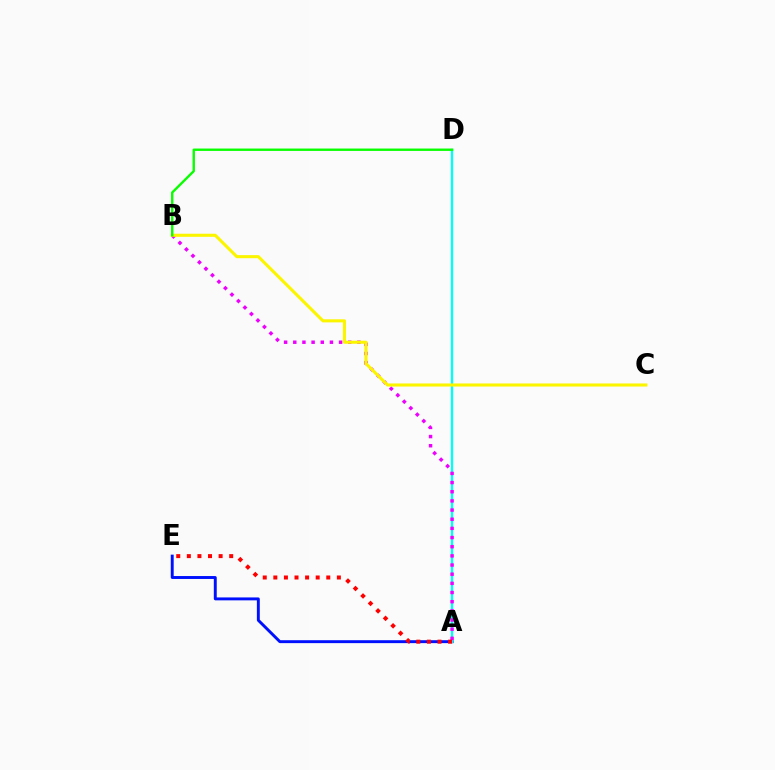{('A', 'E'): [{'color': '#0010ff', 'line_style': 'solid', 'thickness': 2.1}, {'color': '#ff0000', 'line_style': 'dotted', 'thickness': 2.88}], ('A', 'D'): [{'color': '#00fff6', 'line_style': 'solid', 'thickness': 1.69}], ('A', 'B'): [{'color': '#ee00ff', 'line_style': 'dotted', 'thickness': 2.49}], ('B', 'C'): [{'color': '#fcf500', 'line_style': 'solid', 'thickness': 2.22}], ('B', 'D'): [{'color': '#08ff00', 'line_style': 'solid', 'thickness': 1.72}]}